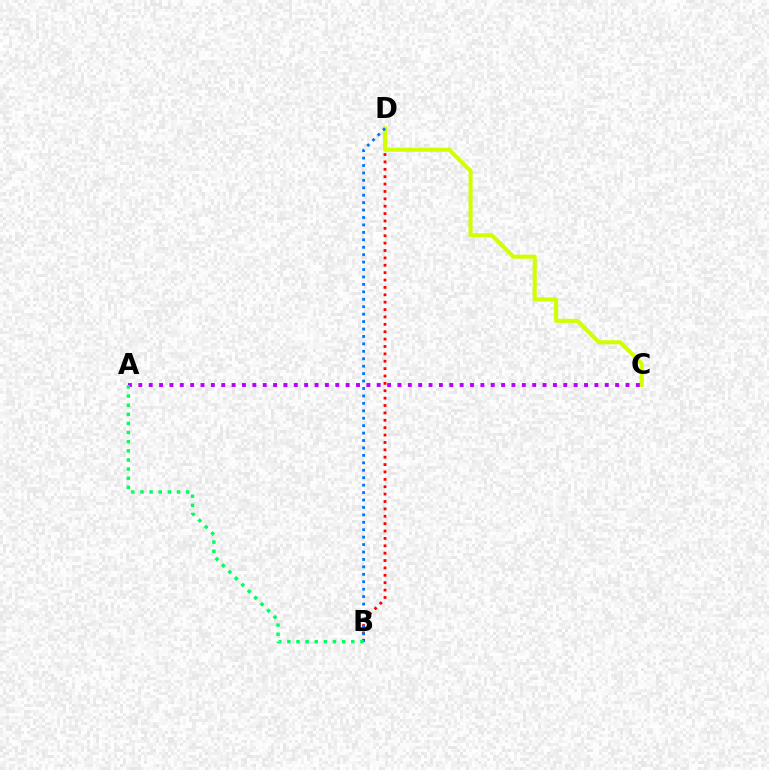{('B', 'D'): [{'color': '#ff0000', 'line_style': 'dotted', 'thickness': 2.01}, {'color': '#0074ff', 'line_style': 'dotted', 'thickness': 2.02}], ('C', 'D'): [{'color': '#d1ff00', 'line_style': 'solid', 'thickness': 2.92}], ('A', 'C'): [{'color': '#b900ff', 'line_style': 'dotted', 'thickness': 2.82}], ('A', 'B'): [{'color': '#00ff5c', 'line_style': 'dotted', 'thickness': 2.48}]}